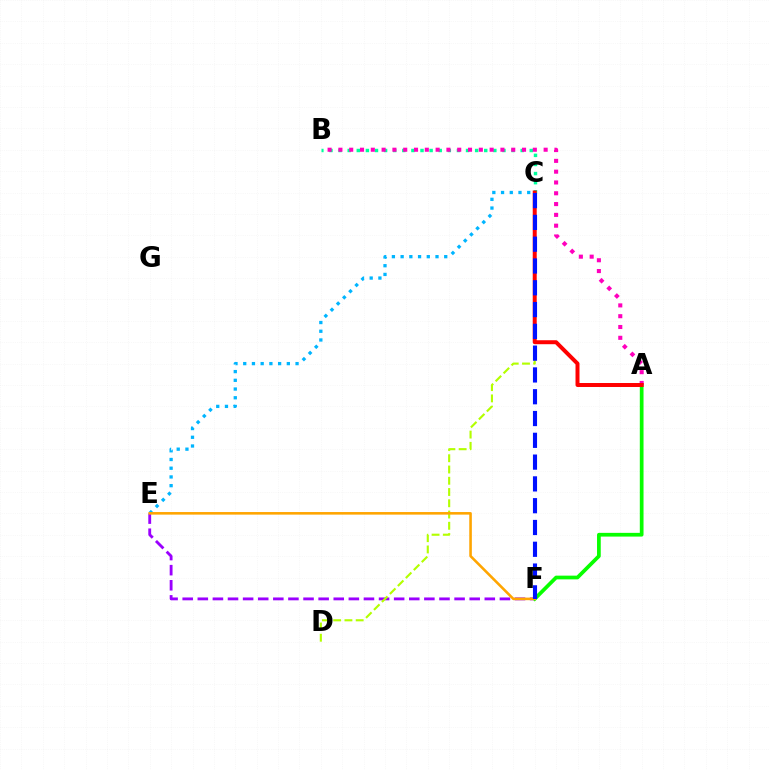{('E', 'F'): [{'color': '#9b00ff', 'line_style': 'dashed', 'thickness': 2.05}, {'color': '#ffa500', 'line_style': 'solid', 'thickness': 1.86}], ('B', 'C'): [{'color': '#00ff9d', 'line_style': 'dotted', 'thickness': 2.47}], ('C', 'D'): [{'color': '#b3ff00', 'line_style': 'dashed', 'thickness': 1.53}], ('C', 'E'): [{'color': '#00b5ff', 'line_style': 'dotted', 'thickness': 2.37}], ('A', 'F'): [{'color': '#08ff00', 'line_style': 'solid', 'thickness': 2.68}], ('A', 'B'): [{'color': '#ff00bd', 'line_style': 'dotted', 'thickness': 2.94}], ('A', 'C'): [{'color': '#ff0000', 'line_style': 'solid', 'thickness': 2.87}], ('C', 'F'): [{'color': '#0010ff', 'line_style': 'dashed', 'thickness': 2.96}]}